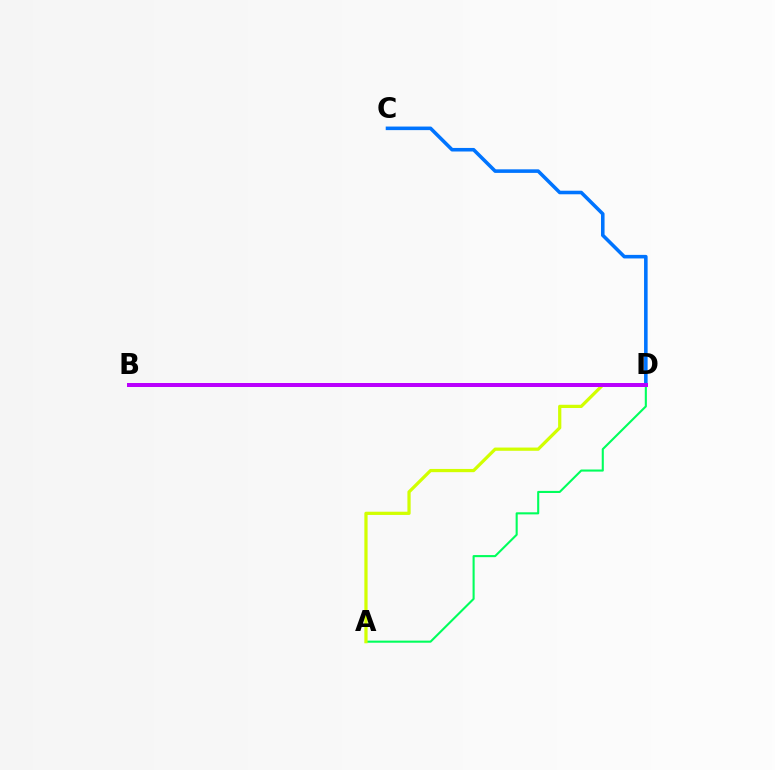{('A', 'D'): [{'color': '#00ff5c', 'line_style': 'solid', 'thickness': 1.51}, {'color': '#d1ff00', 'line_style': 'solid', 'thickness': 2.33}], ('B', 'D'): [{'color': '#ff0000', 'line_style': 'solid', 'thickness': 2.58}, {'color': '#b900ff', 'line_style': 'solid', 'thickness': 2.85}], ('C', 'D'): [{'color': '#0074ff', 'line_style': 'solid', 'thickness': 2.57}]}